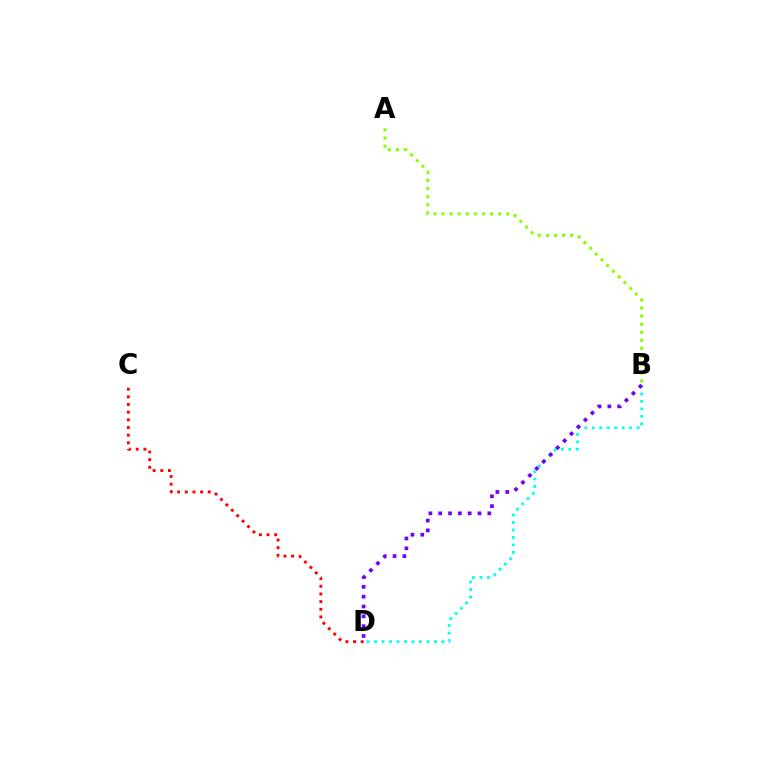{('B', 'D'): [{'color': '#00fff6', 'line_style': 'dotted', 'thickness': 2.03}, {'color': '#7200ff', 'line_style': 'dotted', 'thickness': 2.67}], ('A', 'B'): [{'color': '#84ff00', 'line_style': 'dotted', 'thickness': 2.2}], ('C', 'D'): [{'color': '#ff0000', 'line_style': 'dotted', 'thickness': 2.08}]}